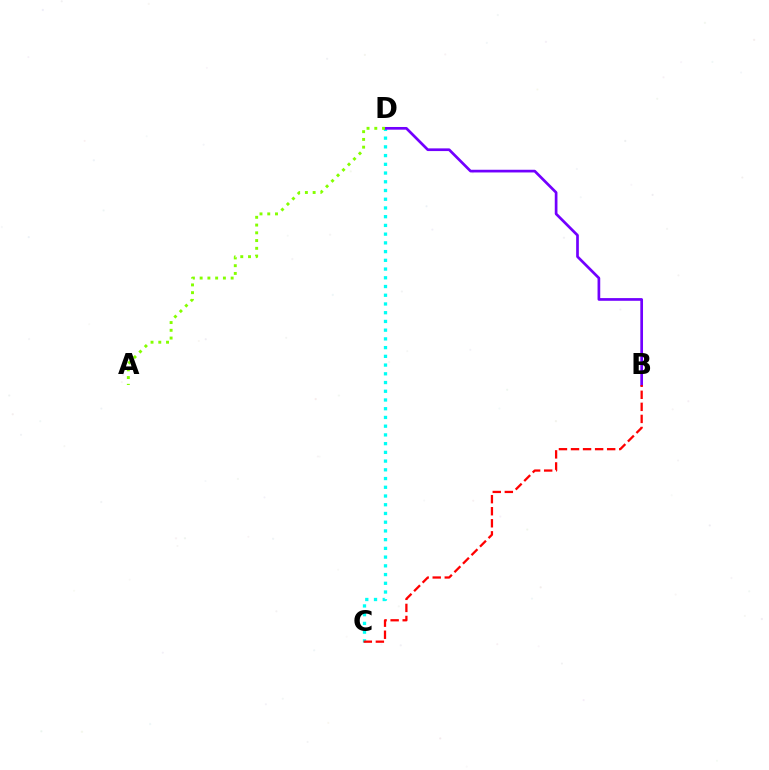{('C', 'D'): [{'color': '#00fff6', 'line_style': 'dotted', 'thickness': 2.37}], ('B', 'D'): [{'color': '#7200ff', 'line_style': 'solid', 'thickness': 1.94}], ('B', 'C'): [{'color': '#ff0000', 'line_style': 'dashed', 'thickness': 1.64}], ('A', 'D'): [{'color': '#84ff00', 'line_style': 'dotted', 'thickness': 2.11}]}